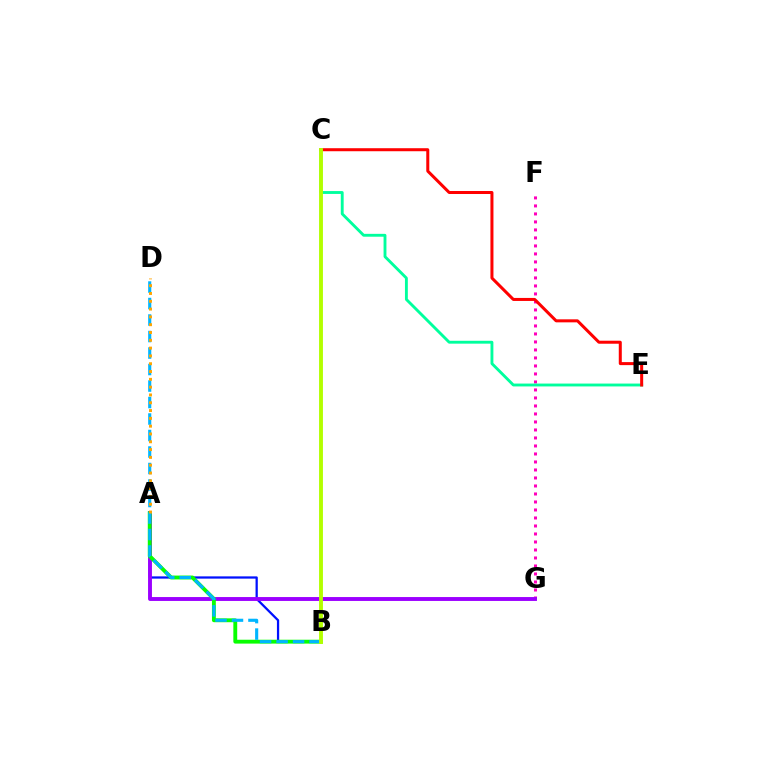{('F', 'G'): [{'color': '#ff00bd', 'line_style': 'dotted', 'thickness': 2.17}], ('A', 'B'): [{'color': '#0010ff', 'line_style': 'solid', 'thickness': 1.63}, {'color': '#08ff00', 'line_style': 'solid', 'thickness': 2.78}], ('C', 'E'): [{'color': '#00ff9d', 'line_style': 'solid', 'thickness': 2.06}, {'color': '#ff0000', 'line_style': 'solid', 'thickness': 2.17}], ('A', 'G'): [{'color': '#9b00ff', 'line_style': 'solid', 'thickness': 2.81}], ('B', 'D'): [{'color': '#00b5ff', 'line_style': 'dashed', 'thickness': 2.24}], ('A', 'D'): [{'color': '#ffa500', 'line_style': 'dotted', 'thickness': 2.12}], ('B', 'C'): [{'color': '#b3ff00', 'line_style': 'solid', 'thickness': 2.8}]}